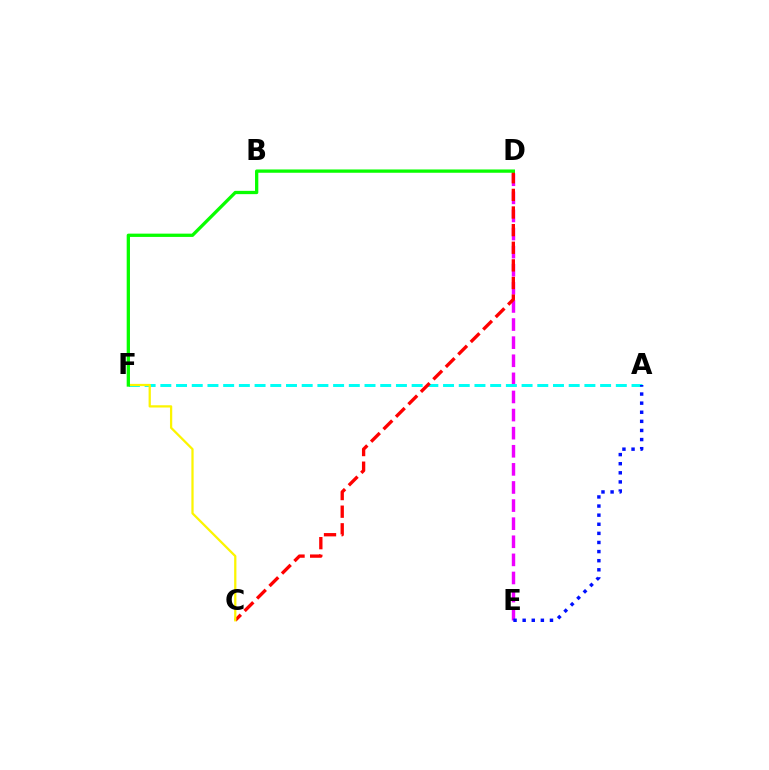{('D', 'E'): [{'color': '#ee00ff', 'line_style': 'dashed', 'thickness': 2.46}], ('A', 'F'): [{'color': '#00fff6', 'line_style': 'dashed', 'thickness': 2.13}], ('A', 'E'): [{'color': '#0010ff', 'line_style': 'dotted', 'thickness': 2.47}], ('C', 'D'): [{'color': '#ff0000', 'line_style': 'dashed', 'thickness': 2.39}], ('C', 'F'): [{'color': '#fcf500', 'line_style': 'solid', 'thickness': 1.63}], ('D', 'F'): [{'color': '#08ff00', 'line_style': 'solid', 'thickness': 2.37}]}